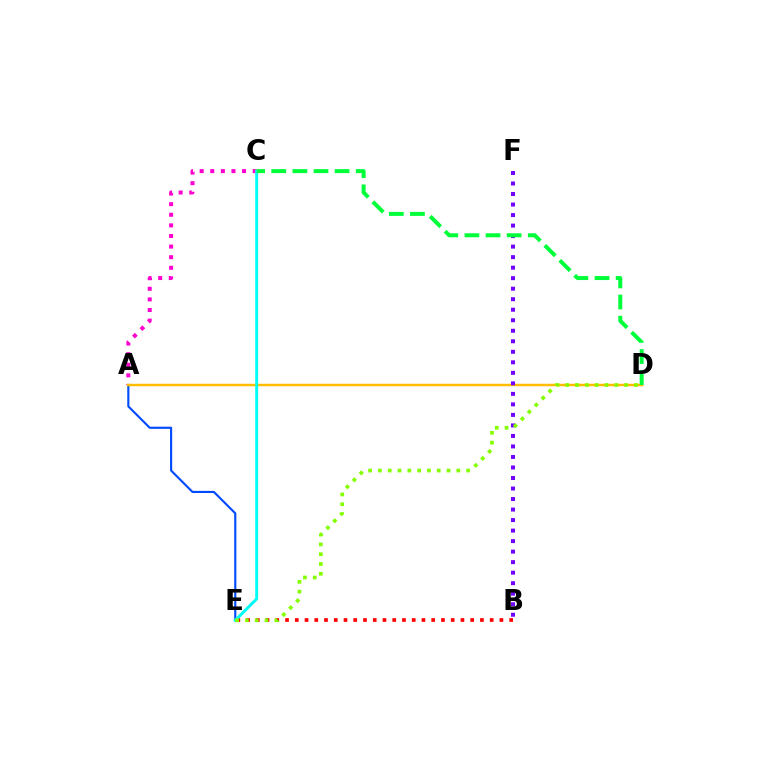{('B', 'E'): [{'color': '#ff0000', 'line_style': 'dotted', 'thickness': 2.65}], ('A', 'E'): [{'color': '#004bff', 'line_style': 'solid', 'thickness': 1.54}], ('A', 'C'): [{'color': '#ff00cf', 'line_style': 'dotted', 'thickness': 2.88}], ('A', 'D'): [{'color': '#ffbd00', 'line_style': 'solid', 'thickness': 1.78}], ('C', 'E'): [{'color': '#00fff6', 'line_style': 'solid', 'thickness': 2.13}], ('B', 'F'): [{'color': '#7200ff', 'line_style': 'dotted', 'thickness': 2.86}], ('D', 'E'): [{'color': '#84ff00', 'line_style': 'dotted', 'thickness': 2.66}], ('C', 'D'): [{'color': '#00ff39', 'line_style': 'dashed', 'thickness': 2.87}]}